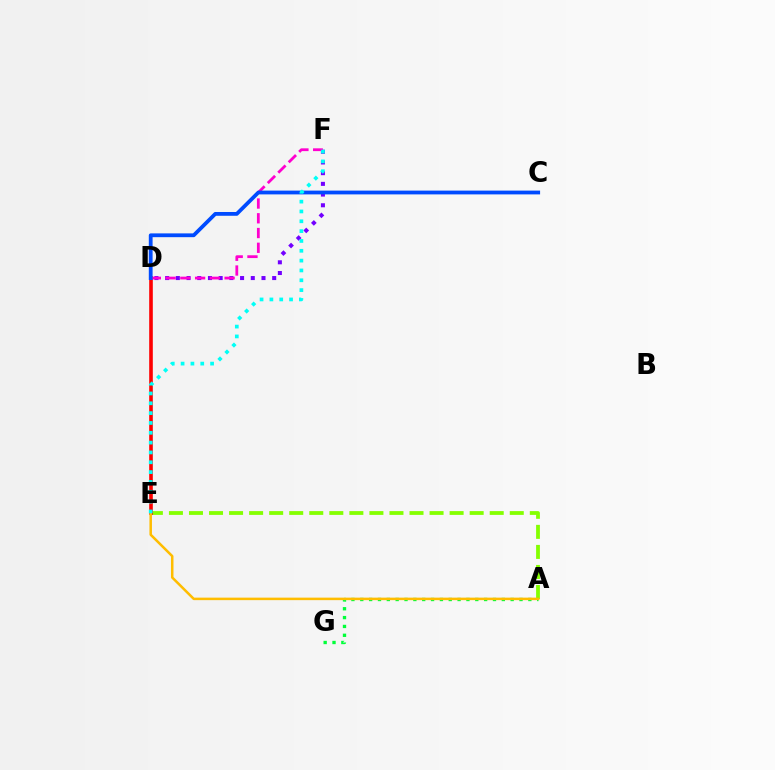{('A', 'E'): [{'color': '#84ff00', 'line_style': 'dashed', 'thickness': 2.72}, {'color': '#ffbd00', 'line_style': 'solid', 'thickness': 1.81}], ('D', 'E'): [{'color': '#ff0000', 'line_style': 'solid', 'thickness': 2.61}], ('A', 'G'): [{'color': '#00ff39', 'line_style': 'dotted', 'thickness': 2.4}], ('D', 'F'): [{'color': '#7200ff', 'line_style': 'dotted', 'thickness': 2.91}, {'color': '#ff00cf', 'line_style': 'dashed', 'thickness': 2.0}], ('C', 'D'): [{'color': '#004bff', 'line_style': 'solid', 'thickness': 2.73}], ('E', 'F'): [{'color': '#00fff6', 'line_style': 'dotted', 'thickness': 2.67}]}